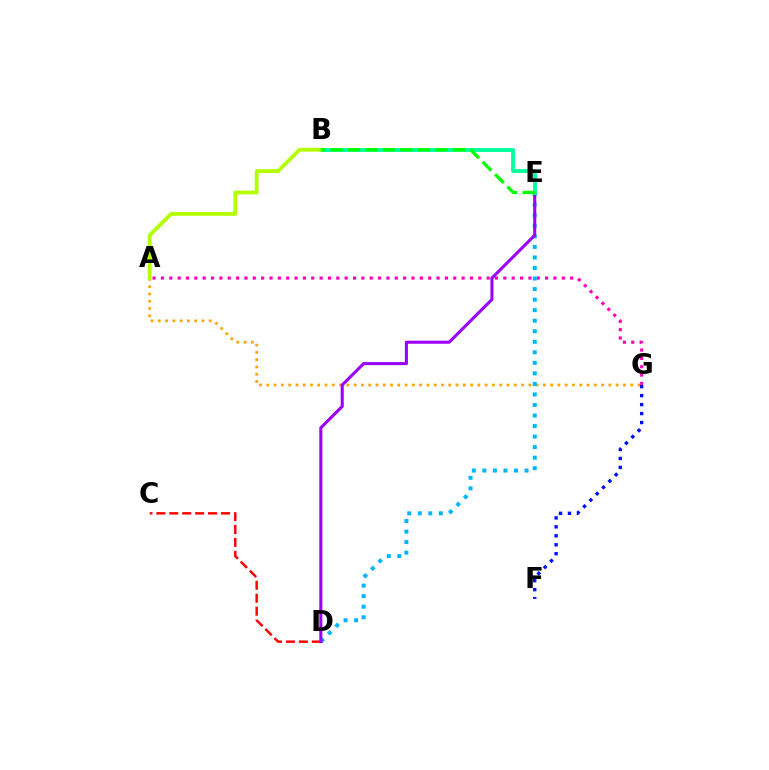{('A', 'G'): [{'color': '#ff00bd', 'line_style': 'dotted', 'thickness': 2.27}, {'color': '#ffa500', 'line_style': 'dotted', 'thickness': 1.98}], ('C', 'D'): [{'color': '#ff0000', 'line_style': 'dashed', 'thickness': 1.76}], ('D', 'E'): [{'color': '#00b5ff', 'line_style': 'dotted', 'thickness': 2.86}, {'color': '#9b00ff', 'line_style': 'solid', 'thickness': 2.21}], ('F', 'G'): [{'color': '#0010ff', 'line_style': 'dotted', 'thickness': 2.43}], ('B', 'E'): [{'color': '#00ff9d', 'line_style': 'solid', 'thickness': 2.77}, {'color': '#08ff00', 'line_style': 'dashed', 'thickness': 2.38}], ('A', 'B'): [{'color': '#b3ff00', 'line_style': 'solid', 'thickness': 2.75}]}